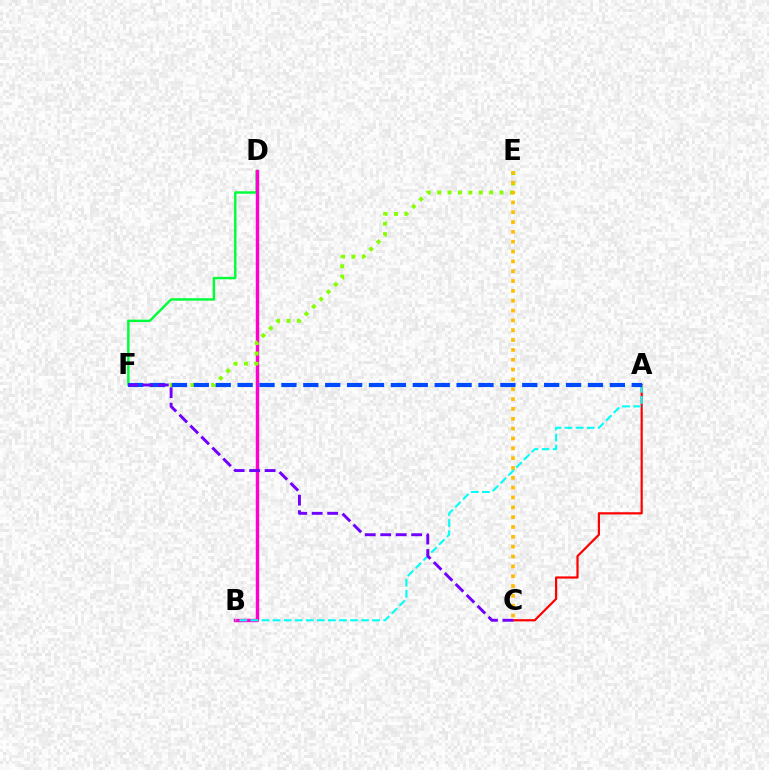{('D', 'F'): [{'color': '#00ff39', 'line_style': 'solid', 'thickness': 1.76}], ('A', 'C'): [{'color': '#ff0000', 'line_style': 'solid', 'thickness': 1.59}], ('B', 'D'): [{'color': '#ff00cf', 'line_style': 'solid', 'thickness': 2.45}], ('E', 'F'): [{'color': '#84ff00', 'line_style': 'dotted', 'thickness': 2.83}], ('C', 'E'): [{'color': '#ffbd00', 'line_style': 'dotted', 'thickness': 2.67}], ('A', 'B'): [{'color': '#00fff6', 'line_style': 'dashed', 'thickness': 1.5}], ('A', 'F'): [{'color': '#004bff', 'line_style': 'dashed', 'thickness': 2.97}], ('C', 'F'): [{'color': '#7200ff', 'line_style': 'dashed', 'thickness': 2.1}]}